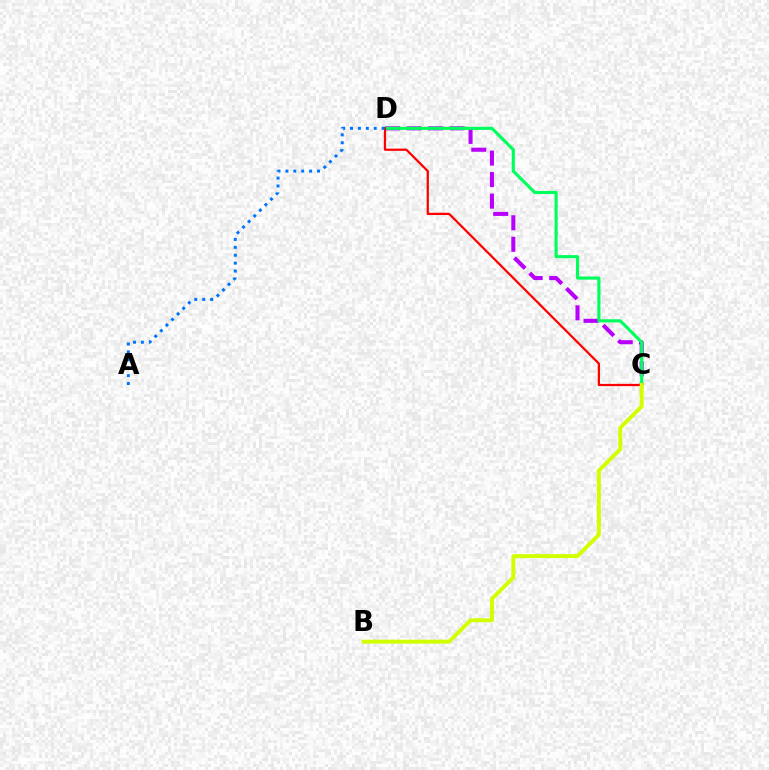{('C', 'D'): [{'color': '#b900ff', 'line_style': 'dashed', 'thickness': 2.92}, {'color': '#00ff5c', 'line_style': 'solid', 'thickness': 2.25}, {'color': '#ff0000', 'line_style': 'solid', 'thickness': 1.62}], ('B', 'C'): [{'color': '#d1ff00', 'line_style': 'solid', 'thickness': 2.83}], ('A', 'D'): [{'color': '#0074ff', 'line_style': 'dotted', 'thickness': 2.15}]}